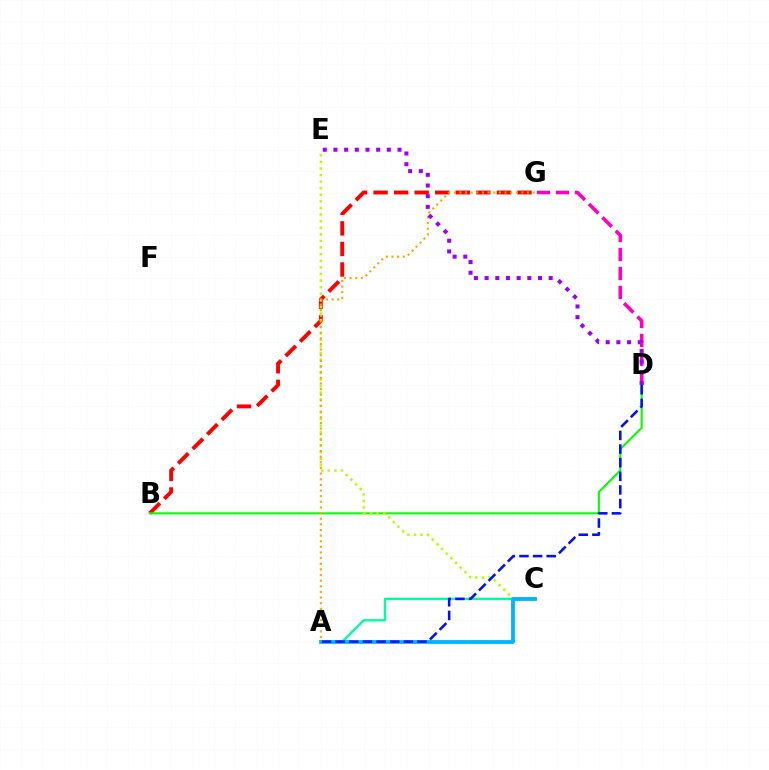{('A', 'C'): [{'color': '#00ff9d', 'line_style': 'solid', 'thickness': 1.69}, {'color': '#00b5ff', 'line_style': 'solid', 'thickness': 2.75}], ('B', 'G'): [{'color': '#ff0000', 'line_style': 'dashed', 'thickness': 2.79}], ('B', 'D'): [{'color': '#08ff00', 'line_style': 'solid', 'thickness': 1.52}], ('C', 'E'): [{'color': '#b3ff00', 'line_style': 'dotted', 'thickness': 1.79}], ('D', 'G'): [{'color': '#ff00bd', 'line_style': 'dashed', 'thickness': 2.58}], ('A', 'G'): [{'color': '#ffa500', 'line_style': 'dotted', 'thickness': 1.53}], ('A', 'D'): [{'color': '#0010ff', 'line_style': 'dashed', 'thickness': 1.85}], ('D', 'E'): [{'color': '#9b00ff', 'line_style': 'dotted', 'thickness': 2.9}]}